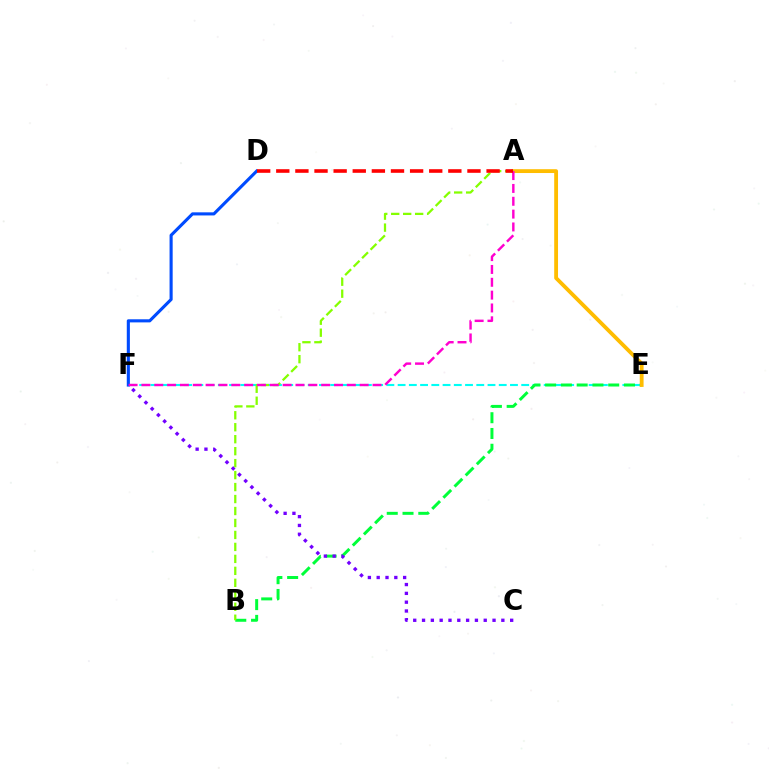{('E', 'F'): [{'color': '#00fff6', 'line_style': 'dashed', 'thickness': 1.53}], ('B', 'E'): [{'color': '#00ff39', 'line_style': 'dashed', 'thickness': 2.14}], ('D', 'F'): [{'color': '#004bff', 'line_style': 'solid', 'thickness': 2.24}], ('C', 'F'): [{'color': '#7200ff', 'line_style': 'dotted', 'thickness': 2.39}], ('A', 'E'): [{'color': '#ffbd00', 'line_style': 'solid', 'thickness': 2.75}], ('A', 'B'): [{'color': '#84ff00', 'line_style': 'dashed', 'thickness': 1.63}], ('A', 'F'): [{'color': '#ff00cf', 'line_style': 'dashed', 'thickness': 1.74}], ('A', 'D'): [{'color': '#ff0000', 'line_style': 'dashed', 'thickness': 2.6}]}